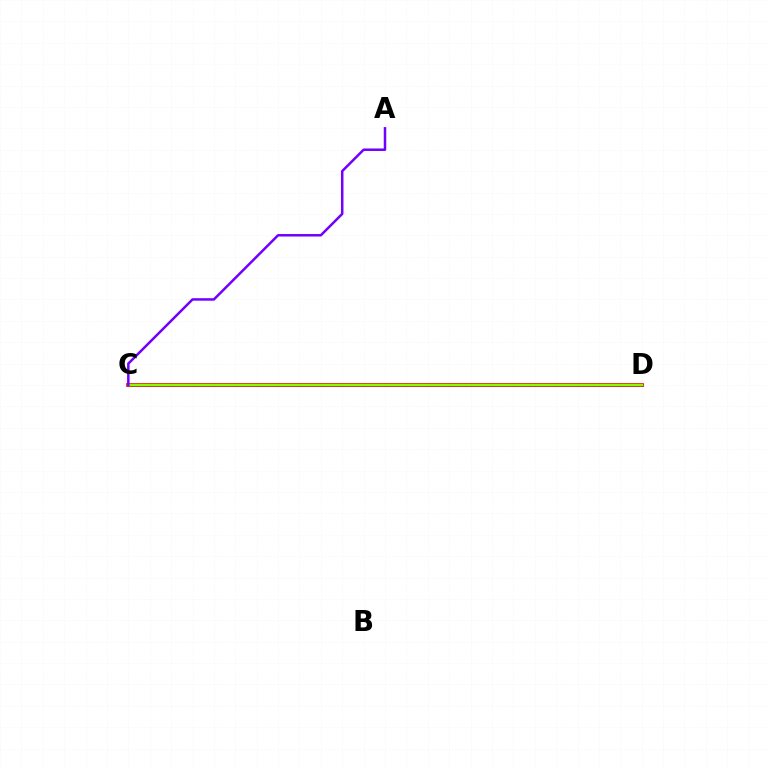{('C', 'D'): [{'color': '#00fff6', 'line_style': 'solid', 'thickness': 2.23}, {'color': '#ff0000', 'line_style': 'solid', 'thickness': 2.66}, {'color': '#84ff00', 'line_style': 'solid', 'thickness': 1.62}], ('A', 'C'): [{'color': '#7200ff', 'line_style': 'solid', 'thickness': 1.8}]}